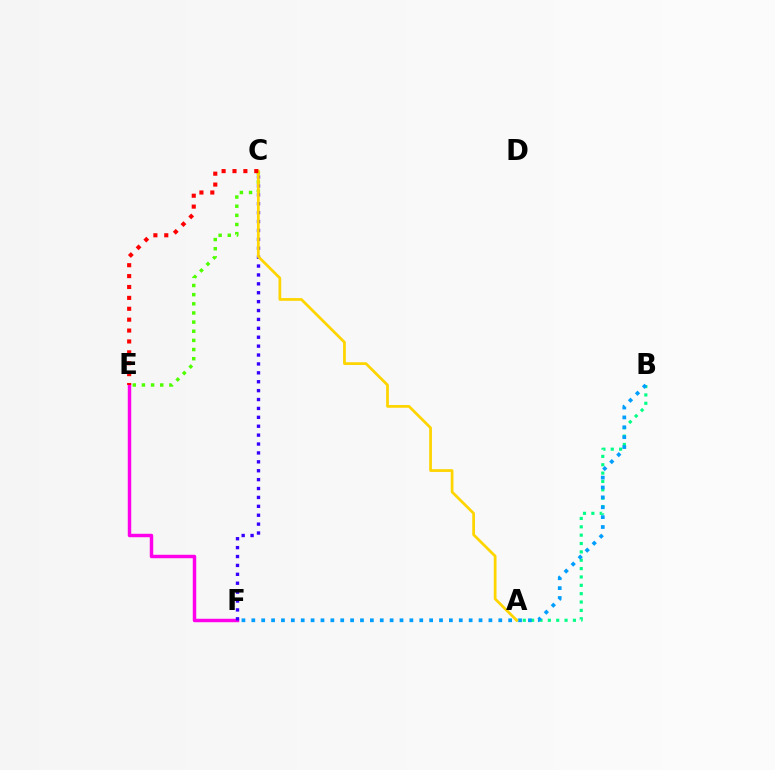{('A', 'B'): [{'color': '#00ff86', 'line_style': 'dotted', 'thickness': 2.27}], ('E', 'F'): [{'color': '#ff00ed', 'line_style': 'solid', 'thickness': 2.49}], ('B', 'F'): [{'color': '#009eff', 'line_style': 'dotted', 'thickness': 2.68}], ('C', 'E'): [{'color': '#4fff00', 'line_style': 'dotted', 'thickness': 2.49}, {'color': '#ff0000', 'line_style': 'dotted', 'thickness': 2.96}], ('C', 'F'): [{'color': '#3700ff', 'line_style': 'dotted', 'thickness': 2.42}], ('A', 'C'): [{'color': '#ffd500', 'line_style': 'solid', 'thickness': 1.97}]}